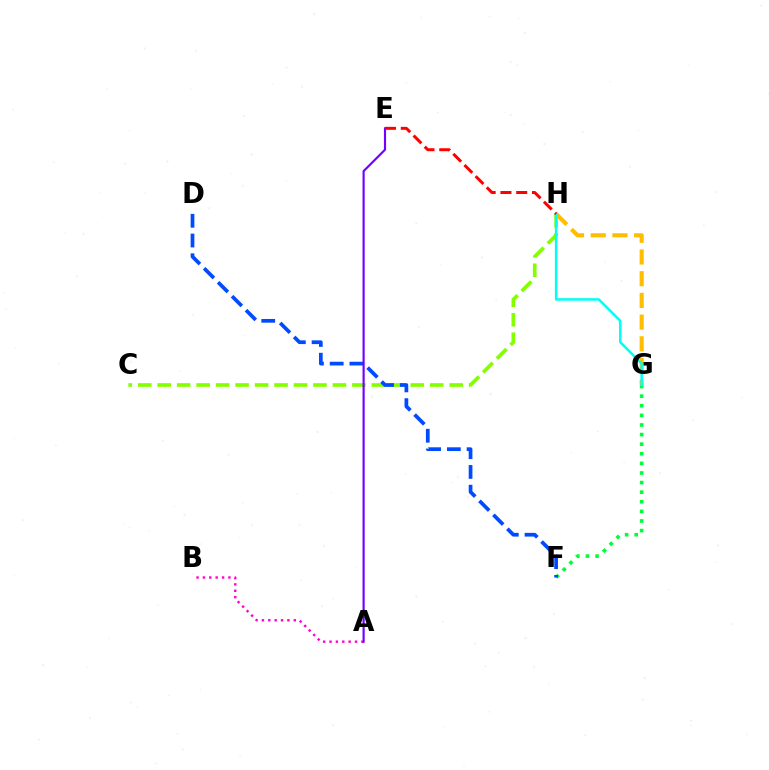{('C', 'H'): [{'color': '#84ff00', 'line_style': 'dashed', 'thickness': 2.64}], ('G', 'H'): [{'color': '#ffbd00', 'line_style': 'dashed', 'thickness': 2.95}, {'color': '#00fff6', 'line_style': 'solid', 'thickness': 1.81}], ('A', 'B'): [{'color': '#ff00cf', 'line_style': 'dotted', 'thickness': 1.73}], ('F', 'G'): [{'color': '#00ff39', 'line_style': 'dotted', 'thickness': 2.61}], ('D', 'F'): [{'color': '#004bff', 'line_style': 'dashed', 'thickness': 2.68}], ('A', 'E'): [{'color': '#7200ff', 'line_style': 'solid', 'thickness': 1.55}], ('E', 'H'): [{'color': '#ff0000', 'line_style': 'dashed', 'thickness': 2.14}]}